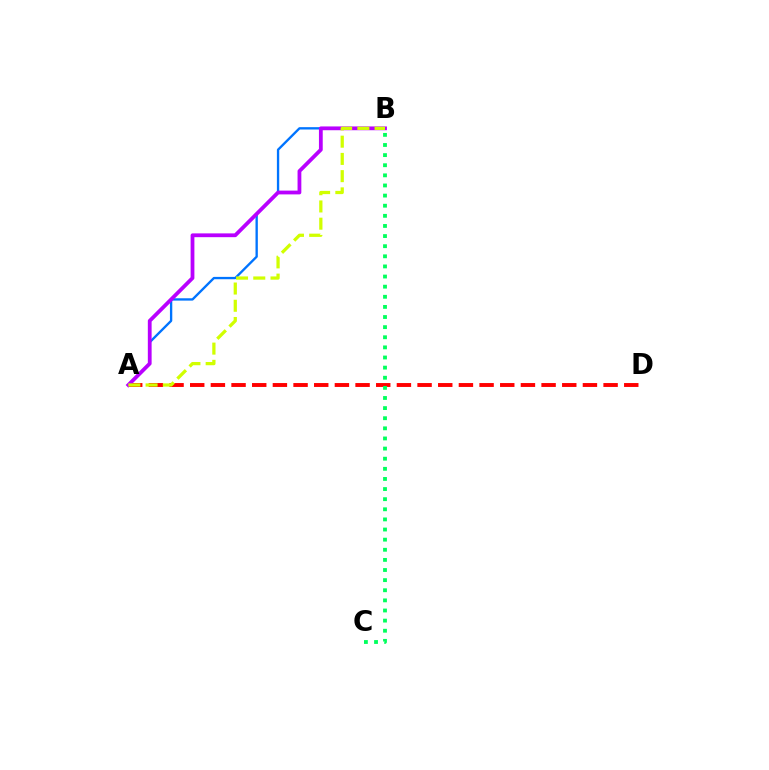{('A', 'D'): [{'color': '#ff0000', 'line_style': 'dashed', 'thickness': 2.81}], ('A', 'B'): [{'color': '#0074ff', 'line_style': 'solid', 'thickness': 1.69}, {'color': '#b900ff', 'line_style': 'solid', 'thickness': 2.73}, {'color': '#d1ff00', 'line_style': 'dashed', 'thickness': 2.34}], ('B', 'C'): [{'color': '#00ff5c', 'line_style': 'dotted', 'thickness': 2.75}]}